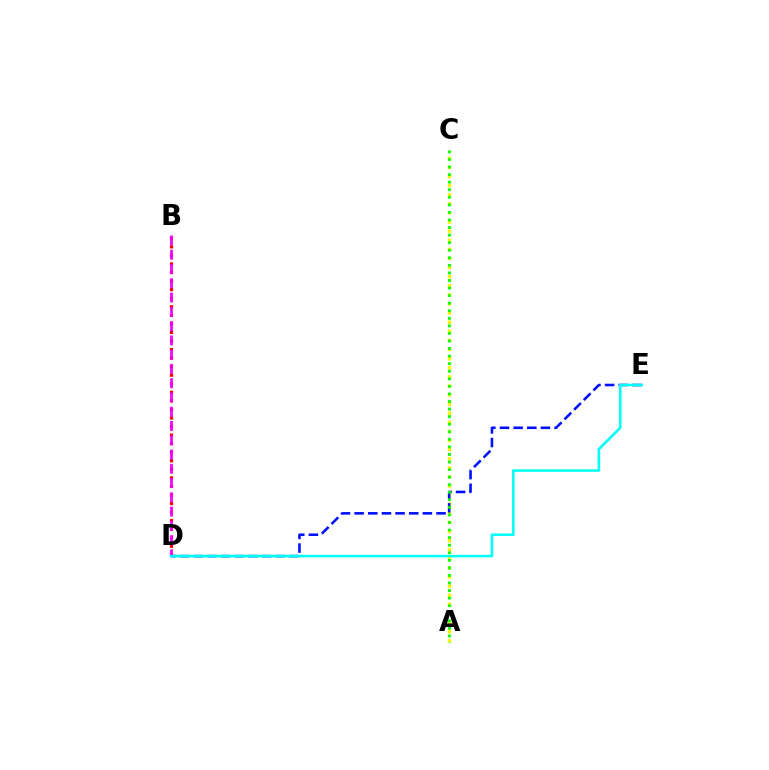{('A', 'C'): [{'color': '#fcf500', 'line_style': 'dotted', 'thickness': 2.47}, {'color': '#08ff00', 'line_style': 'dotted', 'thickness': 2.05}], ('D', 'E'): [{'color': '#0010ff', 'line_style': 'dashed', 'thickness': 1.85}, {'color': '#00fff6', 'line_style': 'solid', 'thickness': 1.85}], ('B', 'D'): [{'color': '#ff0000', 'line_style': 'dotted', 'thickness': 2.32}, {'color': '#ee00ff', 'line_style': 'dashed', 'thickness': 1.94}]}